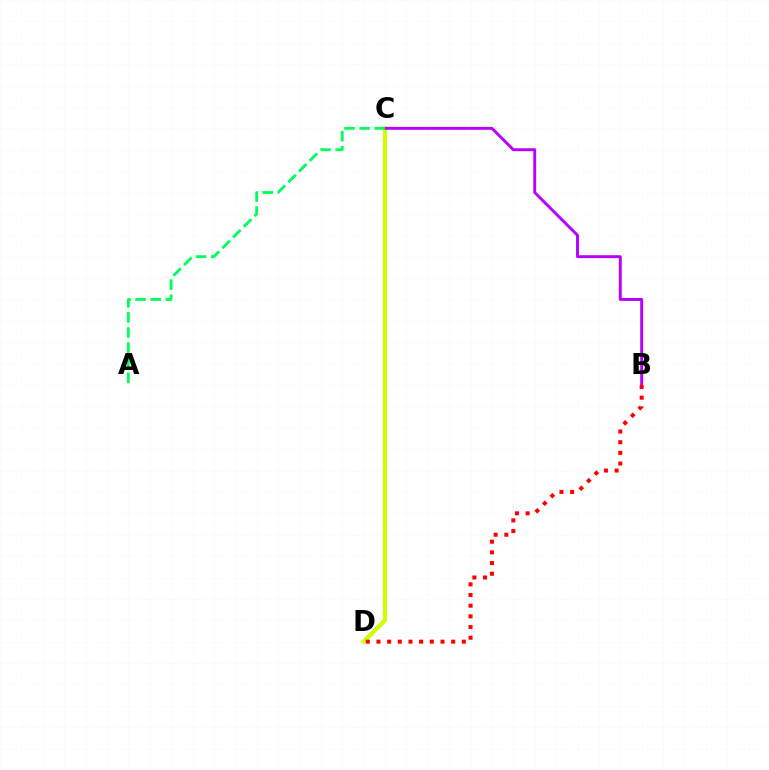{('C', 'D'): [{'color': '#0074ff', 'line_style': 'dashed', 'thickness': 2.43}, {'color': '#d1ff00', 'line_style': 'solid', 'thickness': 2.96}], ('B', 'C'): [{'color': '#b900ff', 'line_style': 'solid', 'thickness': 2.1}], ('A', 'C'): [{'color': '#00ff5c', 'line_style': 'dashed', 'thickness': 2.05}], ('B', 'D'): [{'color': '#ff0000', 'line_style': 'dotted', 'thickness': 2.9}]}